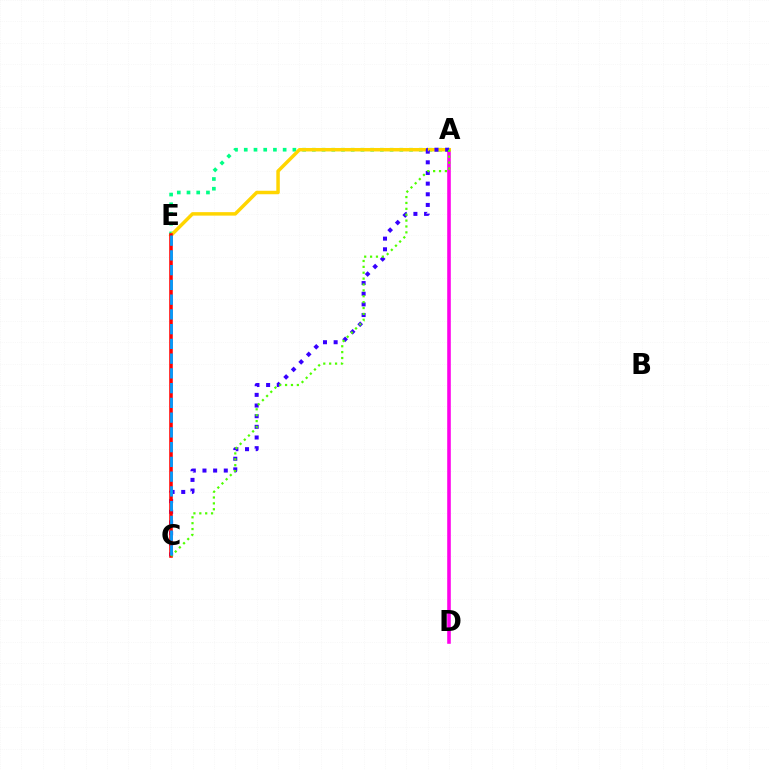{('A', 'D'): [{'color': '#ff00ed', 'line_style': 'solid', 'thickness': 2.58}], ('A', 'E'): [{'color': '#00ff86', 'line_style': 'dotted', 'thickness': 2.64}, {'color': '#ffd500', 'line_style': 'solid', 'thickness': 2.5}], ('A', 'C'): [{'color': '#3700ff', 'line_style': 'dotted', 'thickness': 2.9}, {'color': '#4fff00', 'line_style': 'dotted', 'thickness': 1.6}], ('C', 'E'): [{'color': '#ff0000', 'line_style': 'solid', 'thickness': 2.56}, {'color': '#009eff', 'line_style': 'dashed', 'thickness': 2.0}]}